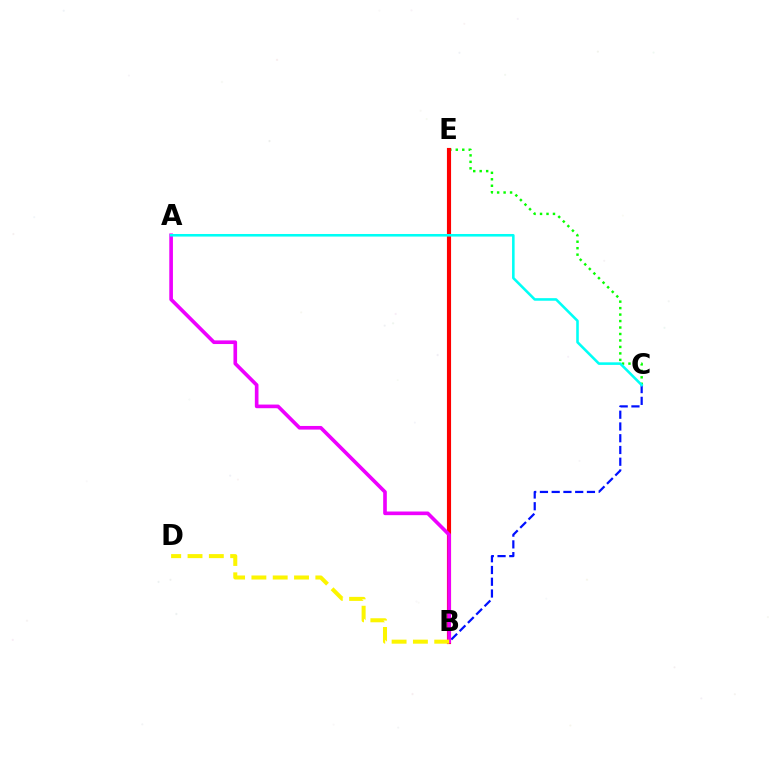{('B', 'C'): [{'color': '#0010ff', 'line_style': 'dashed', 'thickness': 1.6}], ('C', 'E'): [{'color': '#08ff00', 'line_style': 'dotted', 'thickness': 1.76}], ('B', 'E'): [{'color': '#ff0000', 'line_style': 'solid', 'thickness': 2.98}], ('A', 'B'): [{'color': '#ee00ff', 'line_style': 'solid', 'thickness': 2.62}], ('A', 'C'): [{'color': '#00fff6', 'line_style': 'solid', 'thickness': 1.85}], ('B', 'D'): [{'color': '#fcf500', 'line_style': 'dashed', 'thickness': 2.9}]}